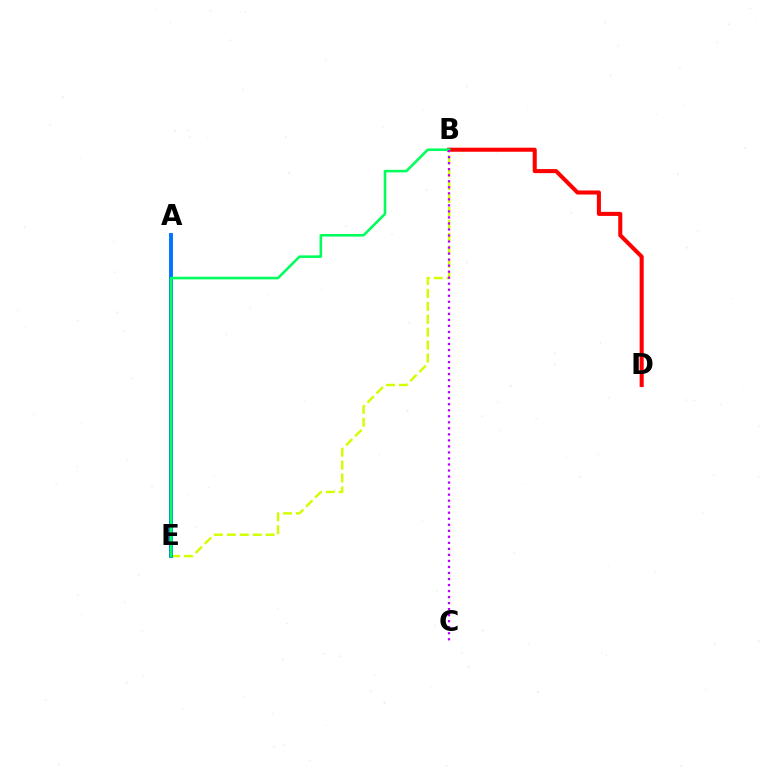{('B', 'E'): [{'color': '#d1ff00', 'line_style': 'dashed', 'thickness': 1.76}, {'color': '#00ff5c', 'line_style': 'solid', 'thickness': 1.86}], ('A', 'E'): [{'color': '#0074ff', 'line_style': 'solid', 'thickness': 2.81}], ('B', 'D'): [{'color': '#ff0000', 'line_style': 'solid', 'thickness': 2.92}], ('B', 'C'): [{'color': '#b900ff', 'line_style': 'dotted', 'thickness': 1.64}]}